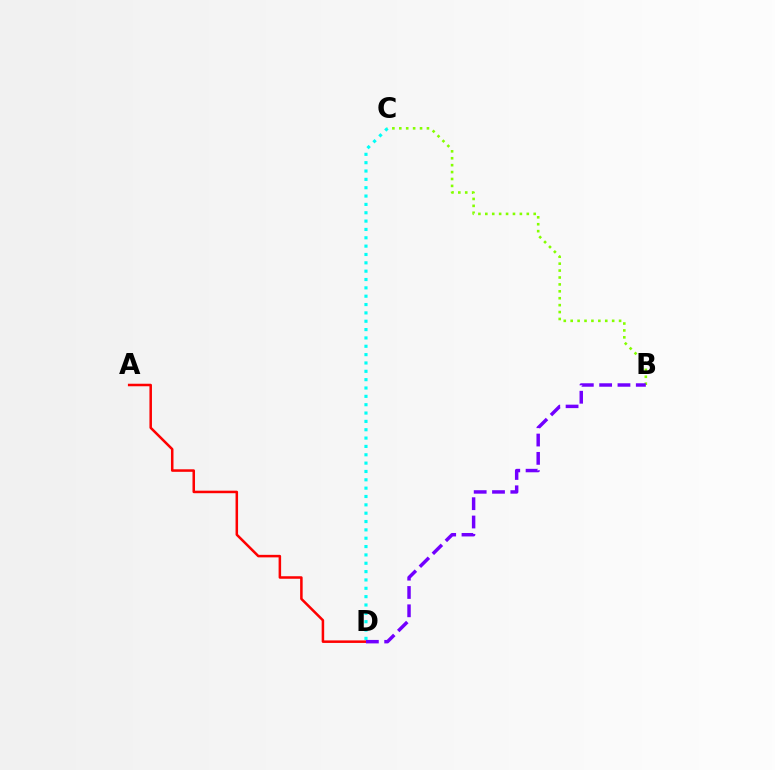{('B', 'C'): [{'color': '#84ff00', 'line_style': 'dotted', 'thickness': 1.88}], ('A', 'D'): [{'color': '#ff0000', 'line_style': 'solid', 'thickness': 1.82}], ('C', 'D'): [{'color': '#00fff6', 'line_style': 'dotted', 'thickness': 2.27}], ('B', 'D'): [{'color': '#7200ff', 'line_style': 'dashed', 'thickness': 2.49}]}